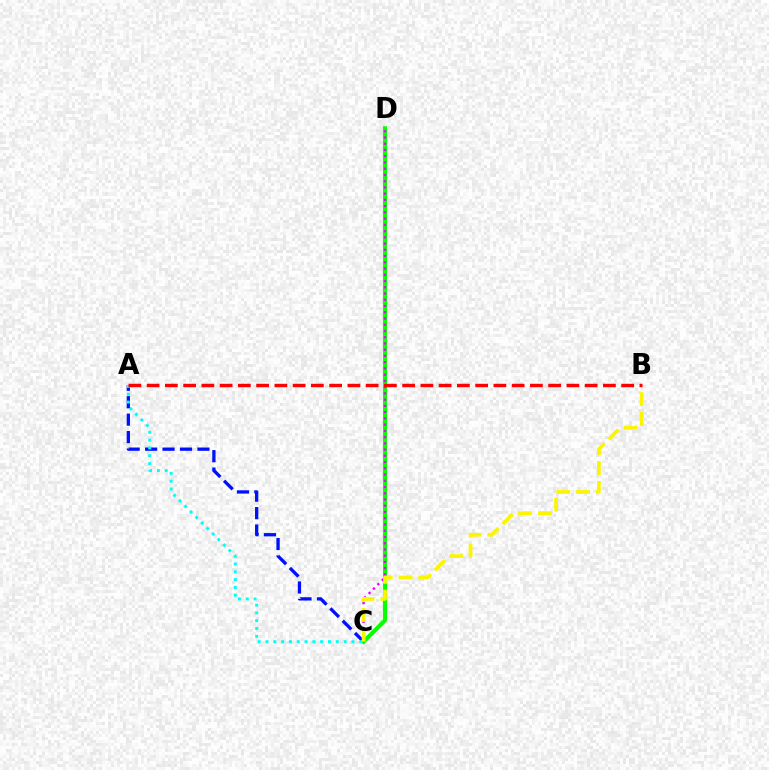{('A', 'C'): [{'color': '#0010ff', 'line_style': 'dashed', 'thickness': 2.37}, {'color': '#00fff6', 'line_style': 'dotted', 'thickness': 2.12}], ('C', 'D'): [{'color': '#08ff00', 'line_style': 'solid', 'thickness': 2.96}, {'color': '#ee00ff', 'line_style': 'dotted', 'thickness': 1.7}], ('B', 'C'): [{'color': '#fcf500', 'line_style': 'dashed', 'thickness': 2.69}], ('A', 'B'): [{'color': '#ff0000', 'line_style': 'dashed', 'thickness': 2.48}]}